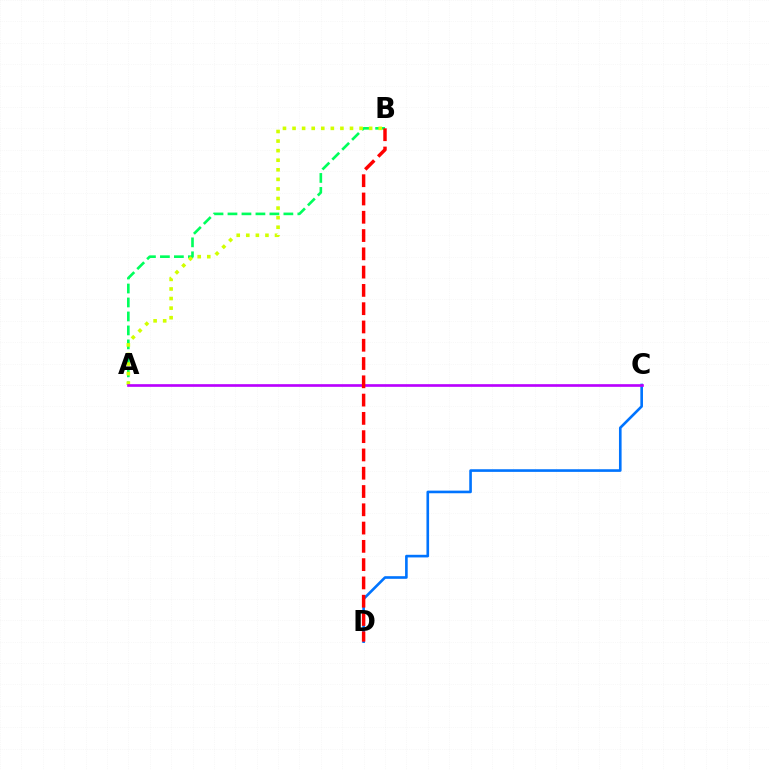{('A', 'B'): [{'color': '#00ff5c', 'line_style': 'dashed', 'thickness': 1.9}, {'color': '#d1ff00', 'line_style': 'dotted', 'thickness': 2.6}], ('C', 'D'): [{'color': '#0074ff', 'line_style': 'solid', 'thickness': 1.89}], ('A', 'C'): [{'color': '#b900ff', 'line_style': 'solid', 'thickness': 1.92}], ('B', 'D'): [{'color': '#ff0000', 'line_style': 'dashed', 'thickness': 2.48}]}